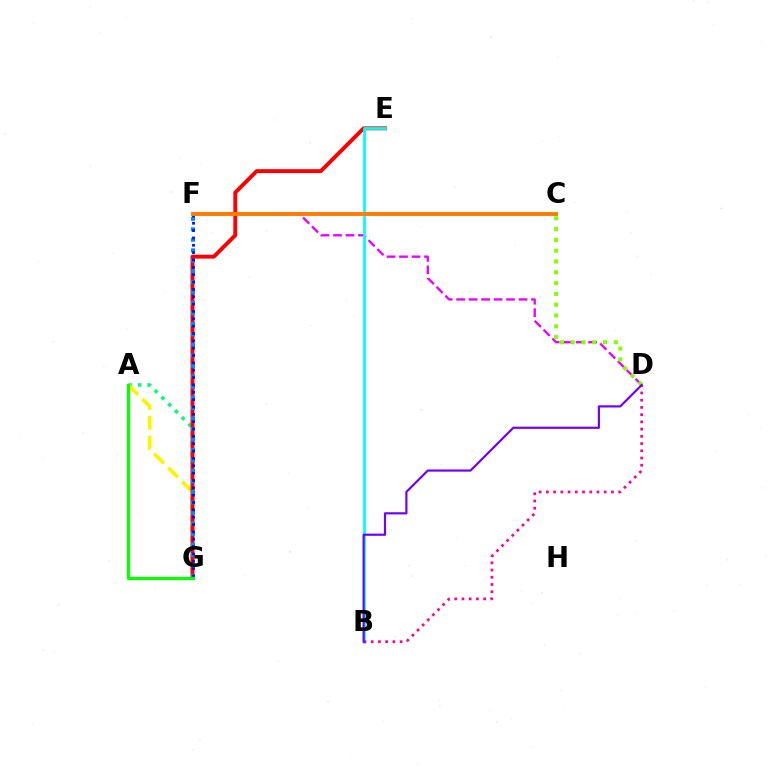{('A', 'G'): [{'color': '#00ff74', 'line_style': 'dotted', 'thickness': 2.59}, {'color': '#fcf500', 'line_style': 'dashed', 'thickness': 2.69}, {'color': '#08ff00', 'line_style': 'solid', 'thickness': 2.32}], ('E', 'G'): [{'color': '#ff0000', 'line_style': 'solid', 'thickness': 2.82}], ('D', 'F'): [{'color': '#ee00ff', 'line_style': 'dashed', 'thickness': 1.7}], ('B', 'E'): [{'color': '#00fff6', 'line_style': 'solid', 'thickness': 1.98}], ('C', 'D'): [{'color': '#84ff00', 'line_style': 'dotted', 'thickness': 2.94}], ('F', 'G'): [{'color': '#008cff', 'line_style': 'dotted', 'thickness': 2.85}, {'color': '#0010ff', 'line_style': 'dotted', 'thickness': 2.0}], ('C', 'F'): [{'color': '#ff7c00', 'line_style': 'solid', 'thickness': 2.82}], ('B', 'D'): [{'color': '#ff0094', 'line_style': 'dotted', 'thickness': 1.96}, {'color': '#7200ff', 'line_style': 'solid', 'thickness': 1.58}]}